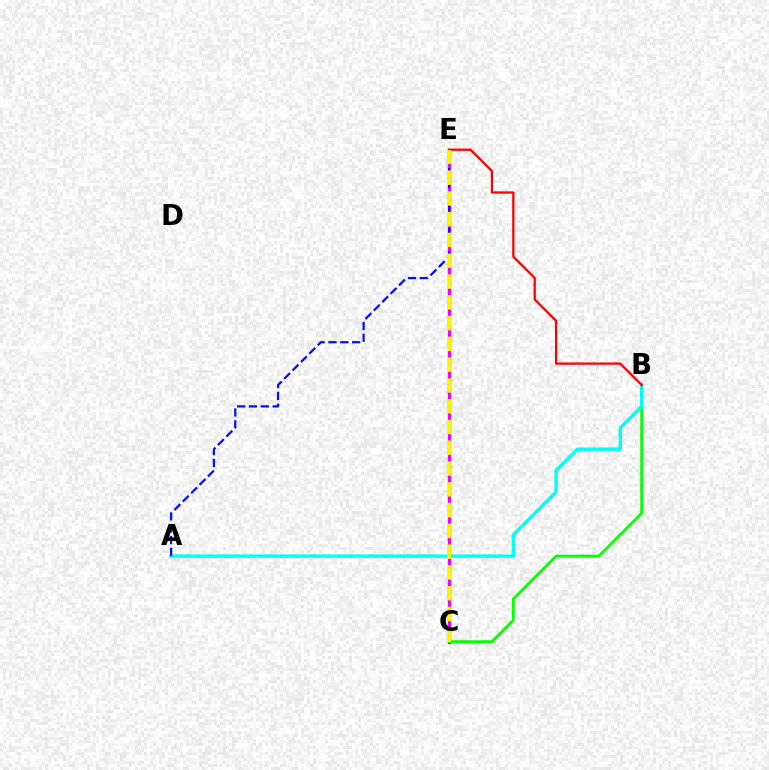{('C', 'E'): [{'color': '#ee00ff', 'line_style': 'solid', 'thickness': 2.4}, {'color': '#fcf500', 'line_style': 'dashed', 'thickness': 2.82}], ('B', 'C'): [{'color': '#08ff00', 'line_style': 'solid', 'thickness': 2.02}], ('A', 'B'): [{'color': '#00fff6', 'line_style': 'solid', 'thickness': 2.44}], ('B', 'E'): [{'color': '#ff0000', 'line_style': 'solid', 'thickness': 1.63}], ('A', 'E'): [{'color': '#0010ff', 'line_style': 'dashed', 'thickness': 1.61}]}